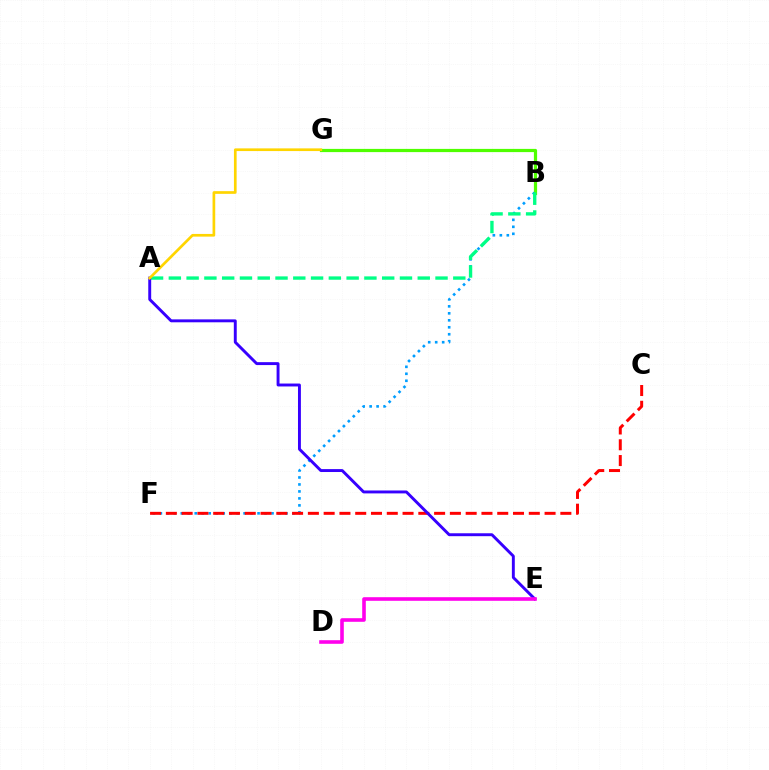{('B', 'G'): [{'color': '#4fff00', 'line_style': 'solid', 'thickness': 2.31}], ('B', 'F'): [{'color': '#009eff', 'line_style': 'dotted', 'thickness': 1.9}], ('C', 'F'): [{'color': '#ff0000', 'line_style': 'dashed', 'thickness': 2.14}], ('A', 'B'): [{'color': '#00ff86', 'line_style': 'dashed', 'thickness': 2.42}], ('A', 'E'): [{'color': '#3700ff', 'line_style': 'solid', 'thickness': 2.1}], ('A', 'G'): [{'color': '#ffd500', 'line_style': 'solid', 'thickness': 1.93}], ('D', 'E'): [{'color': '#ff00ed', 'line_style': 'solid', 'thickness': 2.59}]}